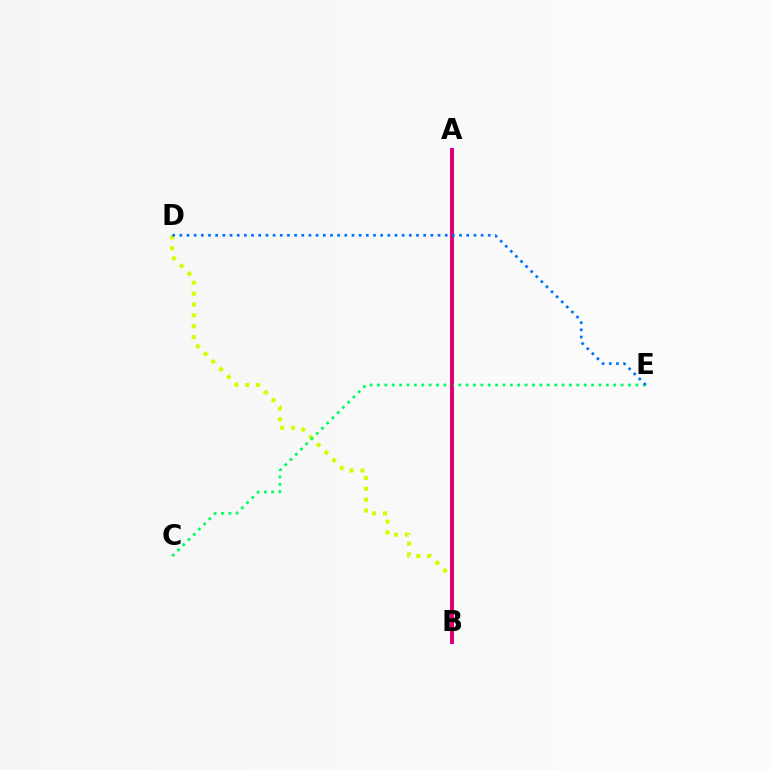{('B', 'D'): [{'color': '#d1ff00', 'line_style': 'dotted', 'thickness': 2.95}], ('A', 'B'): [{'color': '#b900ff', 'line_style': 'solid', 'thickness': 2.9}, {'color': '#ff0000', 'line_style': 'solid', 'thickness': 1.6}], ('C', 'E'): [{'color': '#00ff5c', 'line_style': 'dotted', 'thickness': 2.01}], ('D', 'E'): [{'color': '#0074ff', 'line_style': 'dotted', 'thickness': 1.95}]}